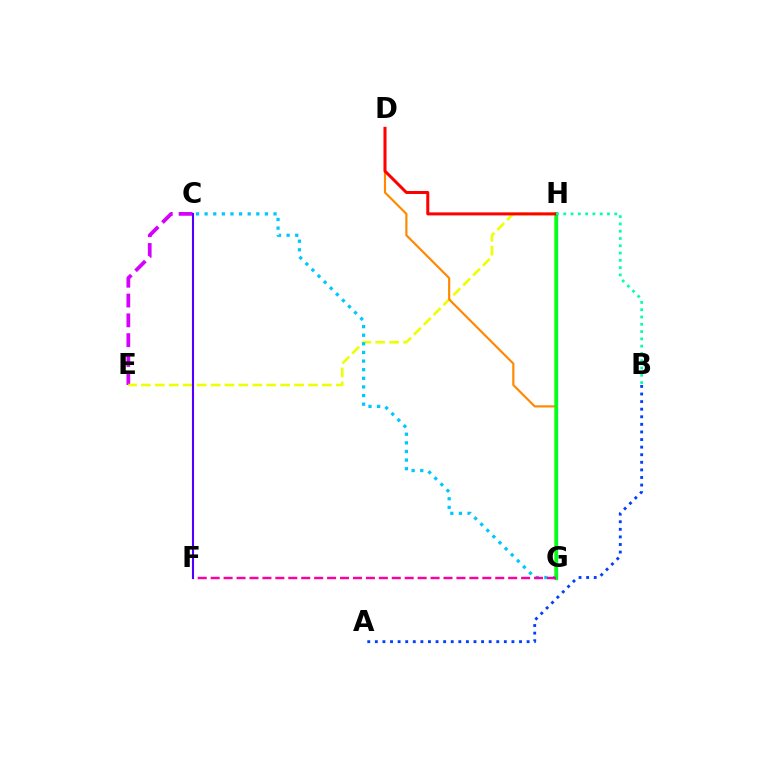{('C', 'E'): [{'color': '#d600ff', 'line_style': 'dashed', 'thickness': 2.69}], ('E', 'H'): [{'color': '#eeff00', 'line_style': 'dashed', 'thickness': 1.89}], ('G', 'H'): [{'color': '#66ff00', 'line_style': 'solid', 'thickness': 2.66}, {'color': '#00ff27', 'line_style': 'solid', 'thickness': 2.4}], ('C', 'G'): [{'color': '#00c7ff', 'line_style': 'dotted', 'thickness': 2.34}], ('D', 'G'): [{'color': '#ff8800', 'line_style': 'solid', 'thickness': 1.55}], ('D', 'H'): [{'color': '#ff0000', 'line_style': 'solid', 'thickness': 2.17}], ('F', 'G'): [{'color': '#ff00a0', 'line_style': 'dashed', 'thickness': 1.76}], ('B', 'H'): [{'color': '#00ffaf', 'line_style': 'dotted', 'thickness': 1.98}], ('A', 'B'): [{'color': '#003fff', 'line_style': 'dotted', 'thickness': 2.06}], ('C', 'F'): [{'color': '#4f00ff', 'line_style': 'solid', 'thickness': 1.52}]}